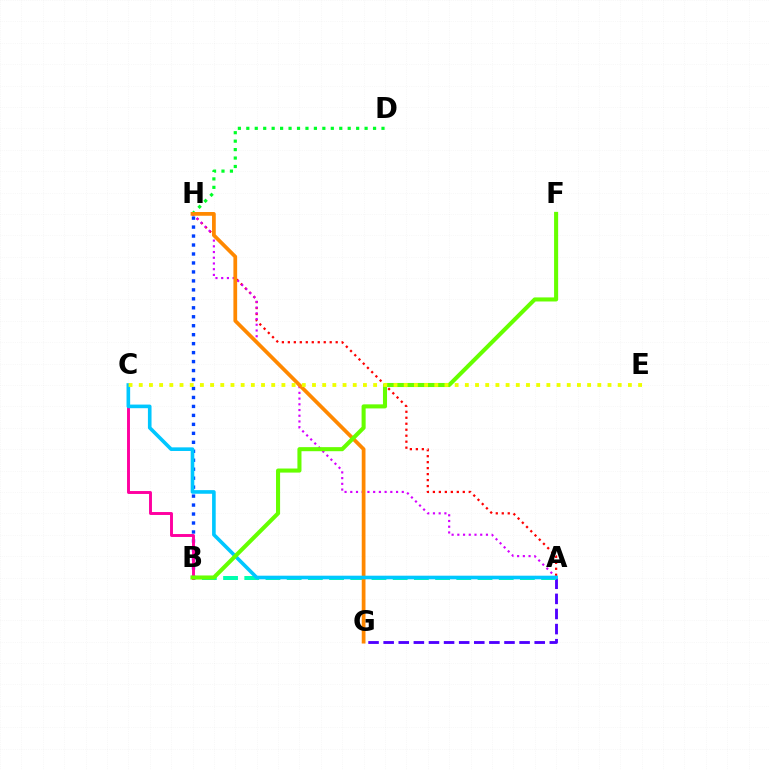{('A', 'H'): [{'color': '#ff0000', 'line_style': 'dotted', 'thickness': 1.62}, {'color': '#d600ff', 'line_style': 'dotted', 'thickness': 1.55}], ('D', 'H'): [{'color': '#00ff27', 'line_style': 'dotted', 'thickness': 2.3}], ('A', 'G'): [{'color': '#4f00ff', 'line_style': 'dashed', 'thickness': 2.05}], ('A', 'B'): [{'color': '#00ffaf', 'line_style': 'dashed', 'thickness': 2.88}], ('B', 'H'): [{'color': '#003fff', 'line_style': 'dotted', 'thickness': 2.44}], ('B', 'C'): [{'color': '#ff00a0', 'line_style': 'solid', 'thickness': 2.1}], ('G', 'H'): [{'color': '#ff8800', 'line_style': 'solid', 'thickness': 2.69}], ('A', 'C'): [{'color': '#00c7ff', 'line_style': 'solid', 'thickness': 2.61}], ('B', 'F'): [{'color': '#66ff00', 'line_style': 'solid', 'thickness': 2.93}], ('C', 'E'): [{'color': '#eeff00', 'line_style': 'dotted', 'thickness': 2.77}]}